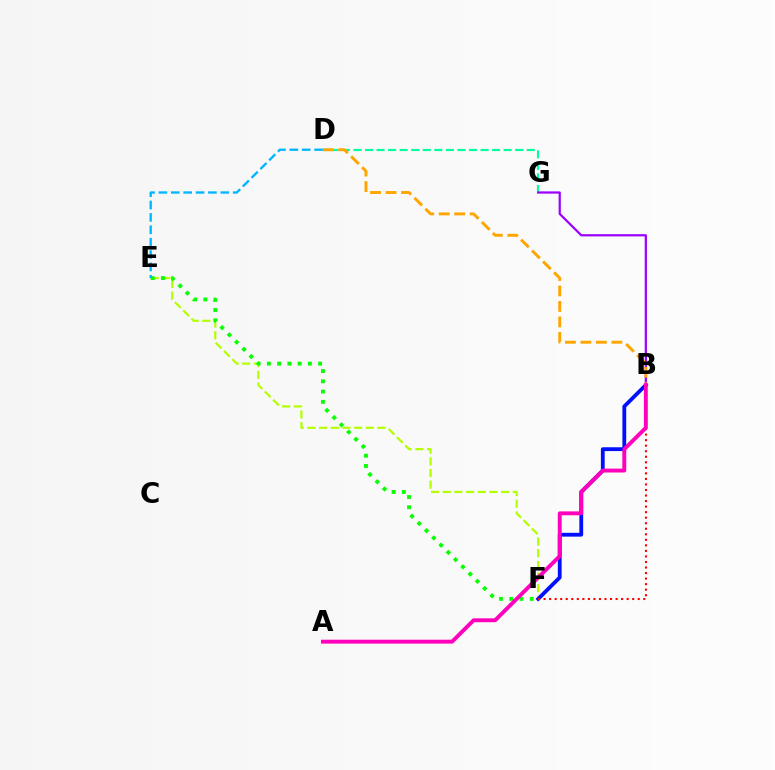{('E', 'F'): [{'color': '#b3ff00', 'line_style': 'dashed', 'thickness': 1.59}, {'color': '#08ff00', 'line_style': 'dotted', 'thickness': 2.79}], ('B', 'F'): [{'color': '#0010ff', 'line_style': 'solid', 'thickness': 2.74}, {'color': '#ff0000', 'line_style': 'dotted', 'thickness': 1.5}], ('D', 'G'): [{'color': '#00ff9d', 'line_style': 'dashed', 'thickness': 1.57}], ('D', 'E'): [{'color': '#00b5ff', 'line_style': 'dashed', 'thickness': 1.68}], ('B', 'G'): [{'color': '#9b00ff', 'line_style': 'solid', 'thickness': 1.6}], ('B', 'D'): [{'color': '#ffa500', 'line_style': 'dashed', 'thickness': 2.1}], ('A', 'B'): [{'color': '#ff00bd', 'line_style': 'solid', 'thickness': 2.81}]}